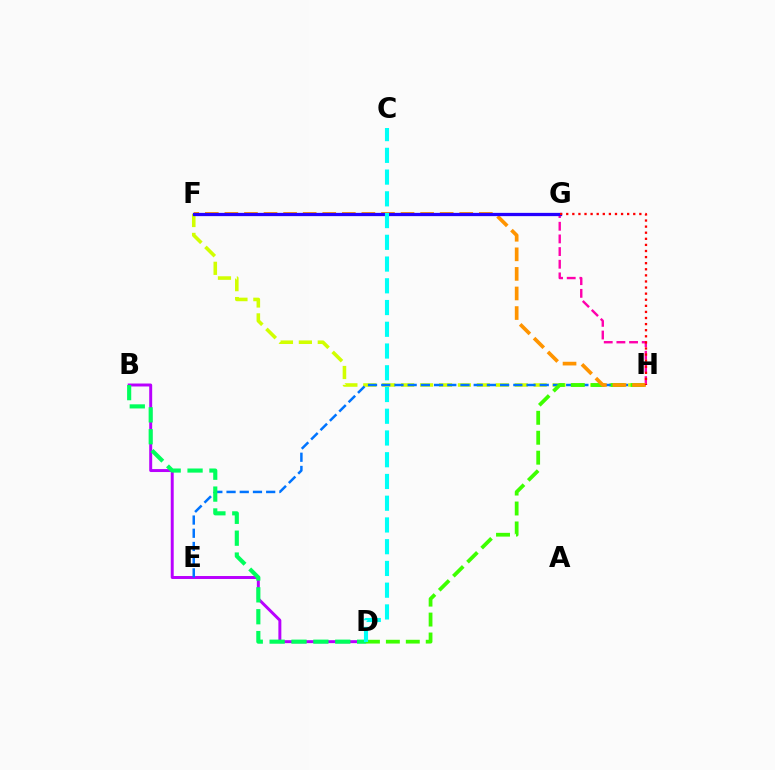{('F', 'H'): [{'color': '#d1ff00', 'line_style': 'dashed', 'thickness': 2.57}, {'color': '#ff9400', 'line_style': 'dashed', 'thickness': 2.66}], ('B', 'D'): [{'color': '#b900ff', 'line_style': 'solid', 'thickness': 2.13}, {'color': '#00ff5c', 'line_style': 'dashed', 'thickness': 2.97}], ('E', 'H'): [{'color': '#0074ff', 'line_style': 'dashed', 'thickness': 1.79}], ('G', 'H'): [{'color': '#ff00ac', 'line_style': 'dashed', 'thickness': 1.72}, {'color': '#ff0000', 'line_style': 'dotted', 'thickness': 1.66}], ('D', 'H'): [{'color': '#3dff00', 'line_style': 'dashed', 'thickness': 2.71}], ('F', 'G'): [{'color': '#2500ff', 'line_style': 'solid', 'thickness': 2.35}], ('C', 'D'): [{'color': '#00fff6', 'line_style': 'dashed', 'thickness': 2.95}]}